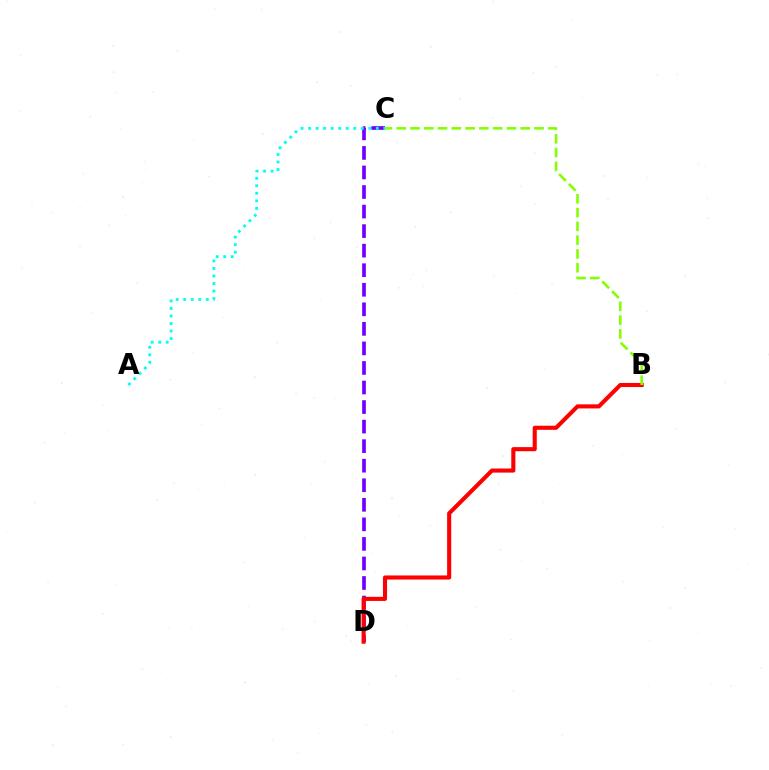{('C', 'D'): [{'color': '#7200ff', 'line_style': 'dashed', 'thickness': 2.66}], ('B', 'D'): [{'color': '#ff0000', 'line_style': 'solid', 'thickness': 2.95}], ('A', 'C'): [{'color': '#00fff6', 'line_style': 'dotted', 'thickness': 2.04}], ('B', 'C'): [{'color': '#84ff00', 'line_style': 'dashed', 'thickness': 1.87}]}